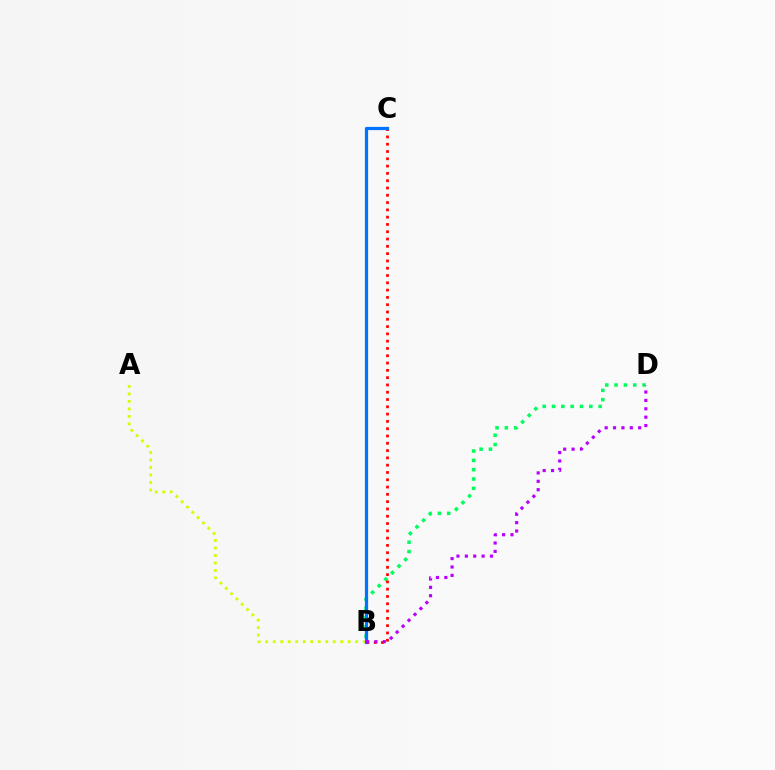{('A', 'B'): [{'color': '#d1ff00', 'line_style': 'dotted', 'thickness': 2.04}], ('B', 'D'): [{'color': '#00ff5c', 'line_style': 'dotted', 'thickness': 2.53}, {'color': '#b900ff', 'line_style': 'dotted', 'thickness': 2.28}], ('B', 'C'): [{'color': '#ff0000', 'line_style': 'dotted', 'thickness': 1.98}, {'color': '#0074ff', 'line_style': 'solid', 'thickness': 2.32}]}